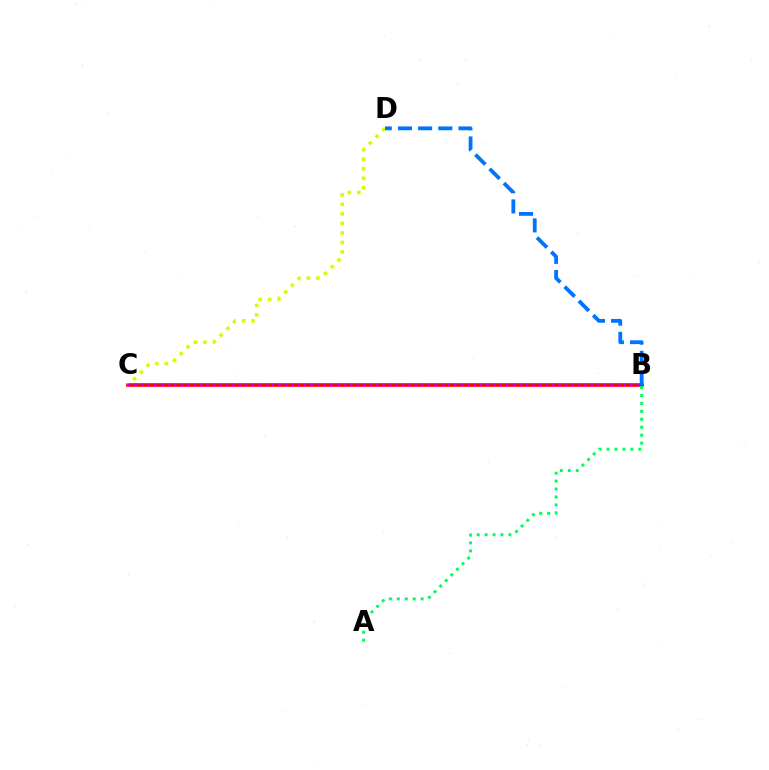{('B', 'C'): [{'color': '#ff0000', 'line_style': 'solid', 'thickness': 2.6}, {'color': '#b900ff', 'line_style': 'dotted', 'thickness': 1.77}], ('C', 'D'): [{'color': '#d1ff00', 'line_style': 'dotted', 'thickness': 2.58}], ('A', 'B'): [{'color': '#00ff5c', 'line_style': 'dotted', 'thickness': 2.16}], ('B', 'D'): [{'color': '#0074ff', 'line_style': 'dashed', 'thickness': 2.74}]}